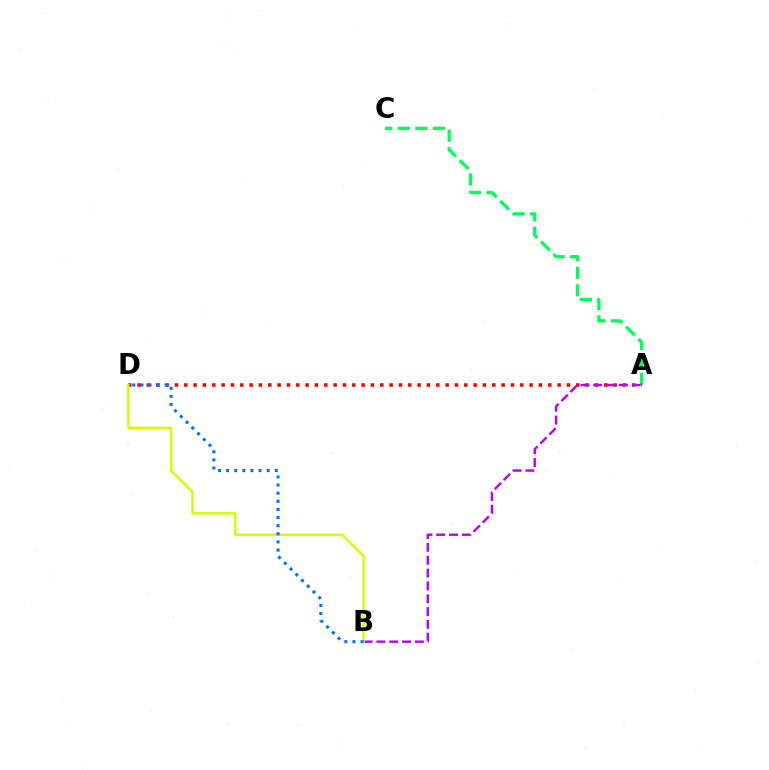{('A', 'C'): [{'color': '#00ff5c', 'line_style': 'dashed', 'thickness': 2.38}], ('A', 'D'): [{'color': '#ff0000', 'line_style': 'dotted', 'thickness': 2.54}], ('A', 'B'): [{'color': '#b900ff', 'line_style': 'dashed', 'thickness': 1.74}], ('B', 'D'): [{'color': '#d1ff00', 'line_style': 'solid', 'thickness': 1.75}, {'color': '#0074ff', 'line_style': 'dotted', 'thickness': 2.21}]}